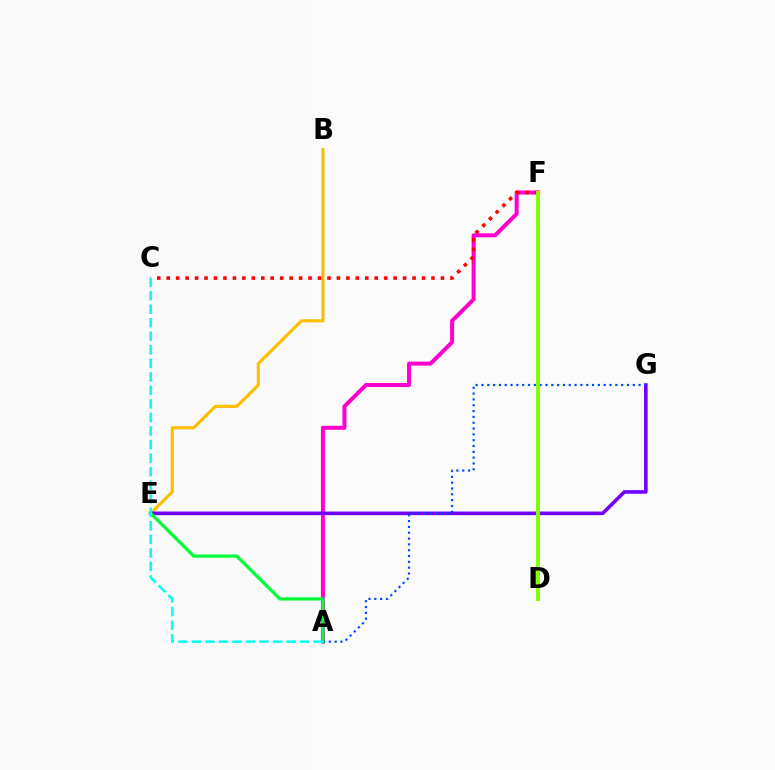{('B', 'E'): [{'color': '#ffbd00', 'line_style': 'solid', 'thickness': 2.24}], ('A', 'F'): [{'color': '#ff00cf', 'line_style': 'solid', 'thickness': 2.87}], ('E', 'G'): [{'color': '#7200ff', 'line_style': 'solid', 'thickness': 2.59}], ('A', 'G'): [{'color': '#004bff', 'line_style': 'dotted', 'thickness': 1.58}], ('A', 'E'): [{'color': '#00ff39', 'line_style': 'solid', 'thickness': 2.33}], ('C', 'F'): [{'color': '#ff0000', 'line_style': 'dotted', 'thickness': 2.57}], ('D', 'F'): [{'color': '#84ff00', 'line_style': 'solid', 'thickness': 2.82}], ('A', 'C'): [{'color': '#00fff6', 'line_style': 'dashed', 'thickness': 1.84}]}